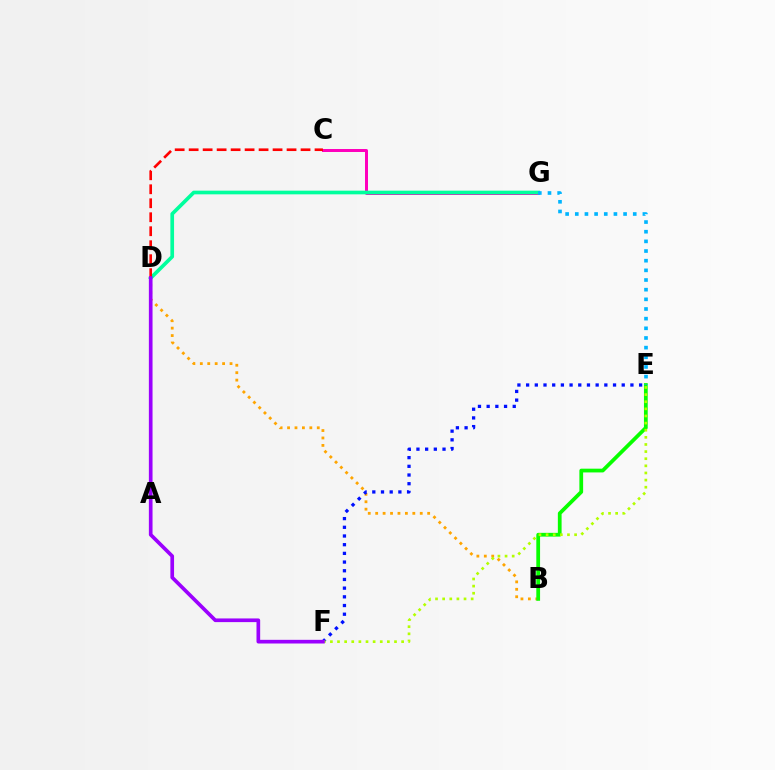{('B', 'D'): [{'color': '#ffa500', 'line_style': 'dotted', 'thickness': 2.02}], ('C', 'G'): [{'color': '#ff00bd', 'line_style': 'solid', 'thickness': 2.15}], ('D', 'G'): [{'color': '#00ff9d', 'line_style': 'solid', 'thickness': 2.64}], ('B', 'E'): [{'color': '#08ff00', 'line_style': 'solid', 'thickness': 2.7}], ('E', 'G'): [{'color': '#00b5ff', 'line_style': 'dotted', 'thickness': 2.62}], ('C', 'D'): [{'color': '#ff0000', 'line_style': 'dashed', 'thickness': 1.9}], ('E', 'F'): [{'color': '#0010ff', 'line_style': 'dotted', 'thickness': 2.36}, {'color': '#b3ff00', 'line_style': 'dotted', 'thickness': 1.94}], ('D', 'F'): [{'color': '#9b00ff', 'line_style': 'solid', 'thickness': 2.64}]}